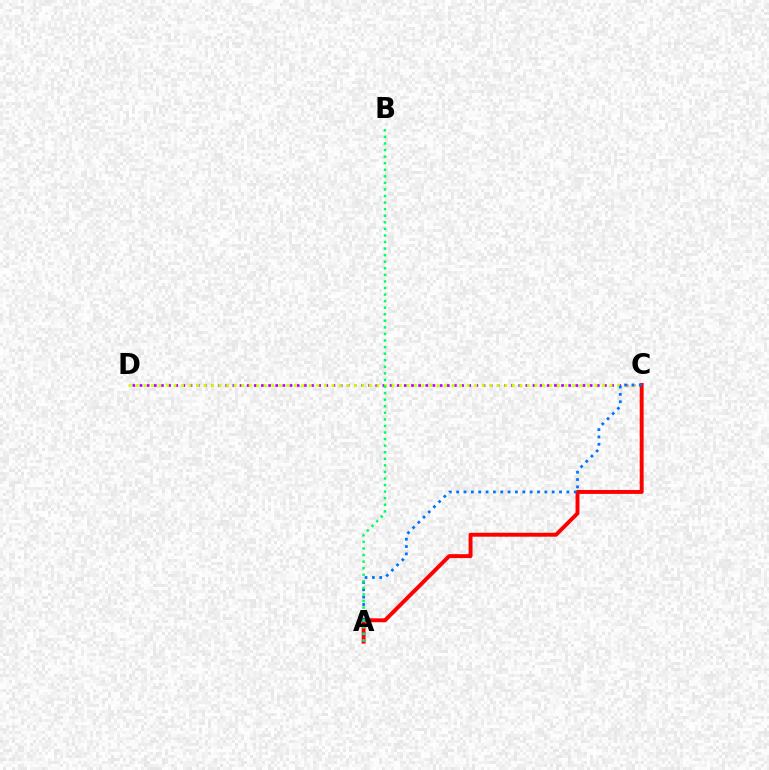{('C', 'D'): [{'color': '#b900ff', 'line_style': 'dotted', 'thickness': 1.94}, {'color': '#d1ff00', 'line_style': 'dotted', 'thickness': 2.04}], ('A', 'C'): [{'color': '#ff0000', 'line_style': 'solid', 'thickness': 2.82}, {'color': '#0074ff', 'line_style': 'dotted', 'thickness': 2.0}], ('A', 'B'): [{'color': '#00ff5c', 'line_style': 'dotted', 'thickness': 1.78}]}